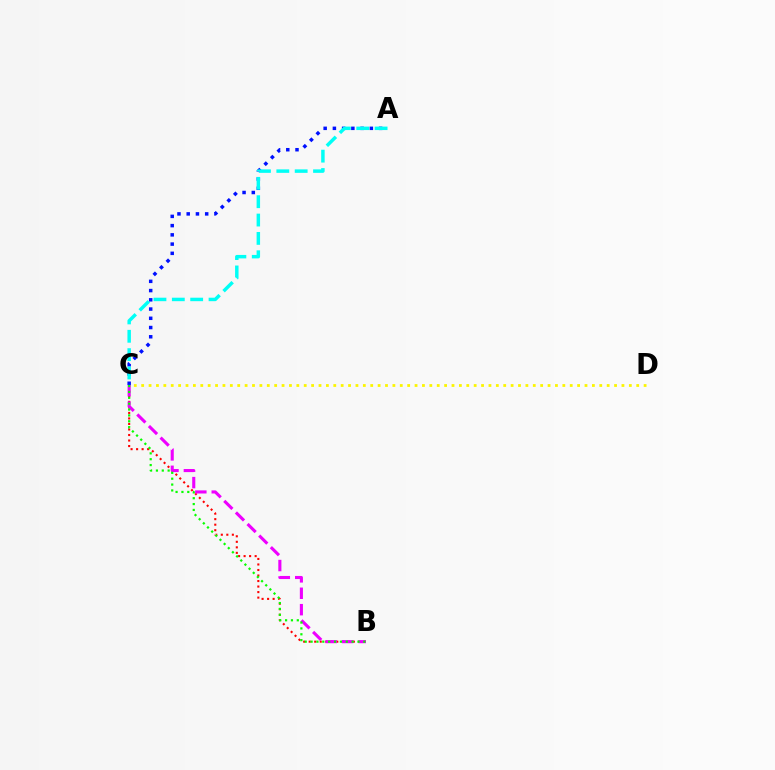{('B', 'C'): [{'color': '#ff0000', 'line_style': 'dotted', 'thickness': 1.5}, {'color': '#ee00ff', 'line_style': 'dashed', 'thickness': 2.23}, {'color': '#08ff00', 'line_style': 'dotted', 'thickness': 1.59}], ('A', 'C'): [{'color': '#0010ff', 'line_style': 'dotted', 'thickness': 2.51}, {'color': '#00fff6', 'line_style': 'dashed', 'thickness': 2.49}], ('C', 'D'): [{'color': '#fcf500', 'line_style': 'dotted', 'thickness': 2.01}]}